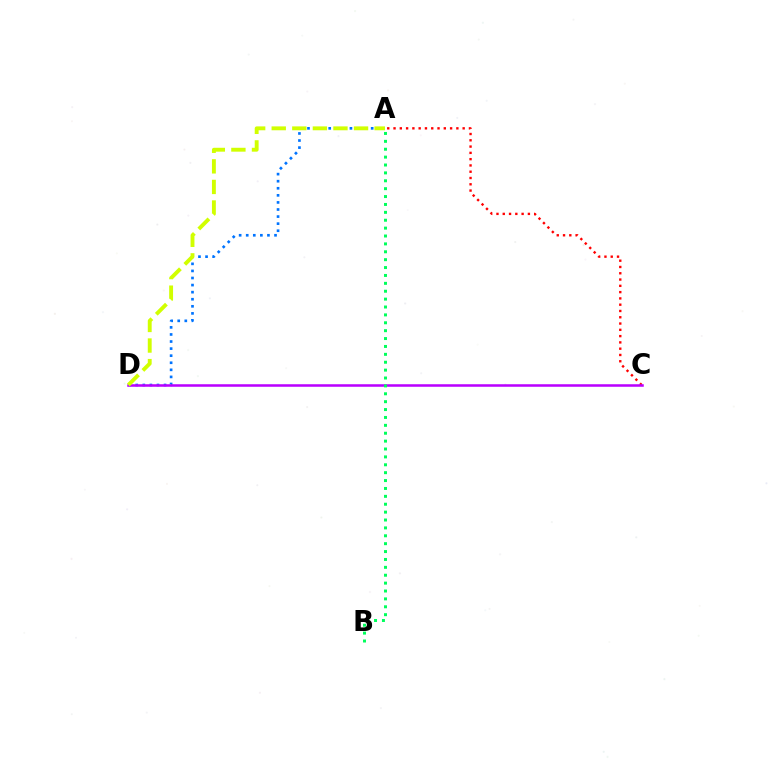{('A', 'D'): [{'color': '#0074ff', 'line_style': 'dotted', 'thickness': 1.92}, {'color': '#d1ff00', 'line_style': 'dashed', 'thickness': 2.8}], ('A', 'C'): [{'color': '#ff0000', 'line_style': 'dotted', 'thickness': 1.71}], ('C', 'D'): [{'color': '#b900ff', 'line_style': 'solid', 'thickness': 1.82}], ('A', 'B'): [{'color': '#00ff5c', 'line_style': 'dotted', 'thickness': 2.14}]}